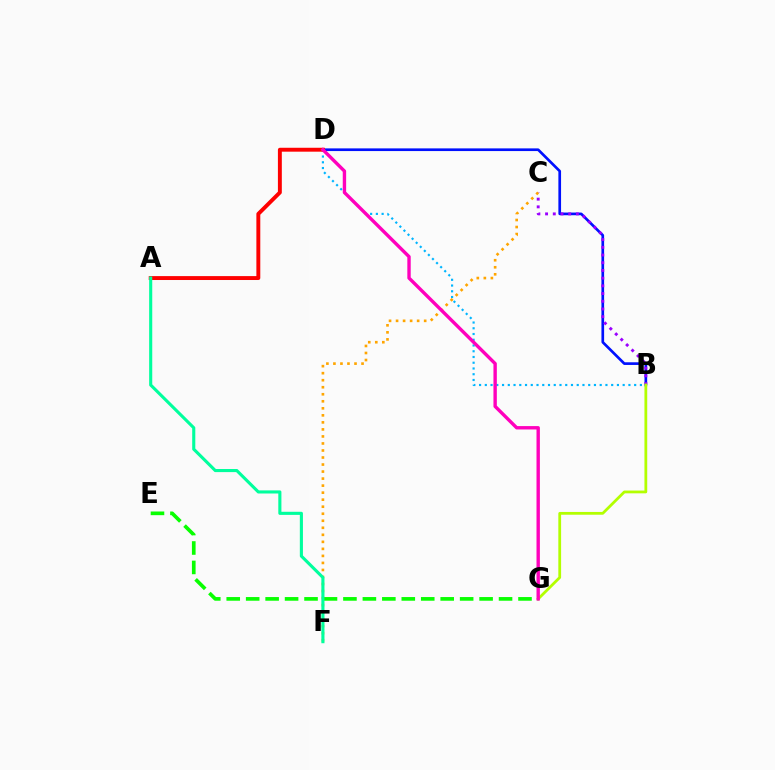{('B', 'D'): [{'color': '#0010ff', 'line_style': 'solid', 'thickness': 1.93}, {'color': '#00b5ff', 'line_style': 'dotted', 'thickness': 1.56}], ('B', 'C'): [{'color': '#9b00ff', 'line_style': 'dotted', 'thickness': 2.09}], ('B', 'G'): [{'color': '#b3ff00', 'line_style': 'solid', 'thickness': 2.0}], ('A', 'D'): [{'color': '#ff0000', 'line_style': 'solid', 'thickness': 2.81}], ('C', 'F'): [{'color': '#ffa500', 'line_style': 'dotted', 'thickness': 1.91}], ('E', 'G'): [{'color': '#08ff00', 'line_style': 'dashed', 'thickness': 2.64}], ('D', 'G'): [{'color': '#ff00bd', 'line_style': 'solid', 'thickness': 2.44}], ('A', 'F'): [{'color': '#00ff9d', 'line_style': 'solid', 'thickness': 2.23}]}